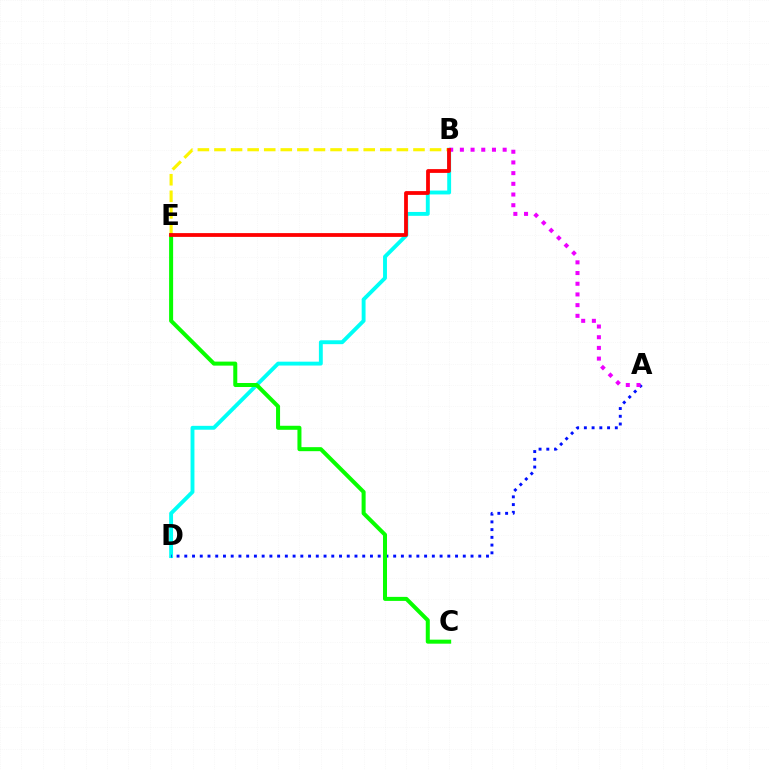{('B', 'D'): [{'color': '#00fff6', 'line_style': 'solid', 'thickness': 2.79}], ('A', 'D'): [{'color': '#0010ff', 'line_style': 'dotted', 'thickness': 2.1}], ('A', 'B'): [{'color': '#ee00ff', 'line_style': 'dotted', 'thickness': 2.91}], ('B', 'E'): [{'color': '#fcf500', 'line_style': 'dashed', 'thickness': 2.25}, {'color': '#ff0000', 'line_style': 'solid', 'thickness': 2.72}], ('C', 'E'): [{'color': '#08ff00', 'line_style': 'solid', 'thickness': 2.89}]}